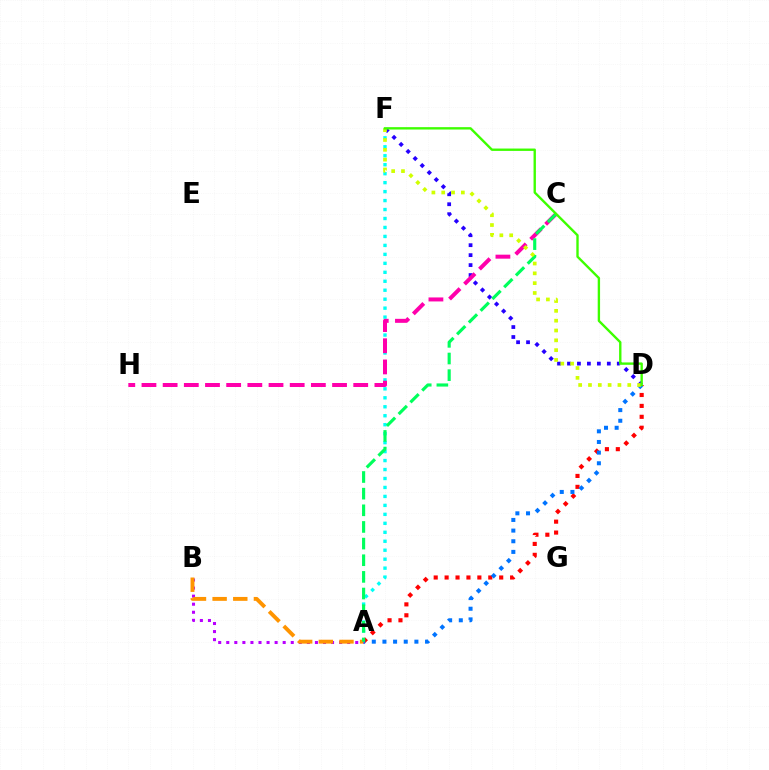{('A', 'B'): [{'color': '#b900ff', 'line_style': 'dotted', 'thickness': 2.19}, {'color': '#ff9400', 'line_style': 'dashed', 'thickness': 2.81}], ('A', 'F'): [{'color': '#00fff6', 'line_style': 'dotted', 'thickness': 2.44}], ('D', 'F'): [{'color': '#2500ff', 'line_style': 'dotted', 'thickness': 2.71}, {'color': '#d1ff00', 'line_style': 'dotted', 'thickness': 2.67}, {'color': '#3dff00', 'line_style': 'solid', 'thickness': 1.71}], ('A', 'D'): [{'color': '#ff0000', 'line_style': 'dotted', 'thickness': 2.97}, {'color': '#0074ff', 'line_style': 'dotted', 'thickness': 2.89}], ('C', 'H'): [{'color': '#ff00ac', 'line_style': 'dashed', 'thickness': 2.88}], ('A', 'C'): [{'color': '#00ff5c', 'line_style': 'dashed', 'thickness': 2.26}]}